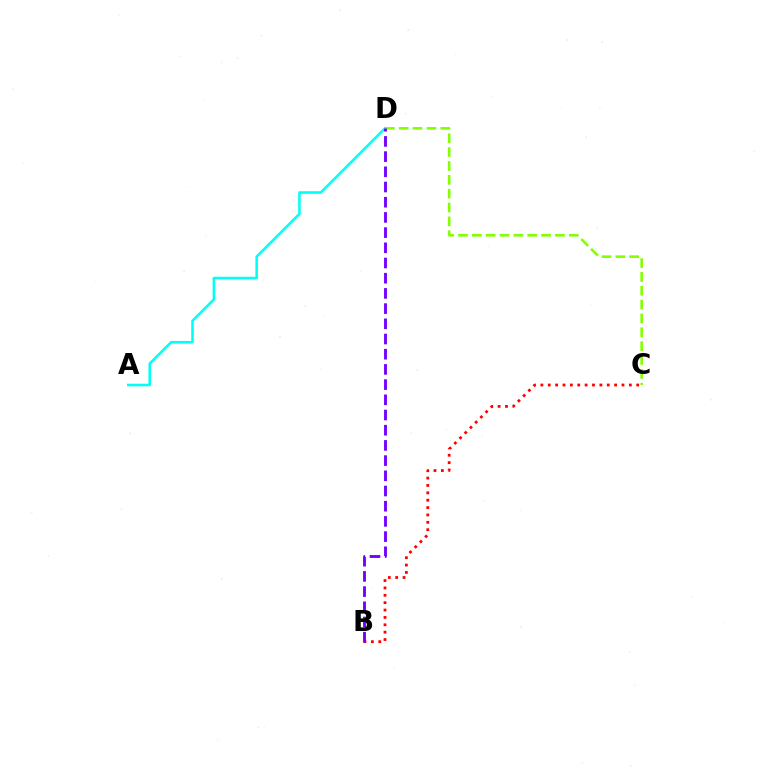{('A', 'D'): [{'color': '#00fff6', 'line_style': 'solid', 'thickness': 1.85}], ('B', 'C'): [{'color': '#ff0000', 'line_style': 'dotted', 'thickness': 2.0}], ('C', 'D'): [{'color': '#84ff00', 'line_style': 'dashed', 'thickness': 1.88}], ('B', 'D'): [{'color': '#7200ff', 'line_style': 'dashed', 'thickness': 2.06}]}